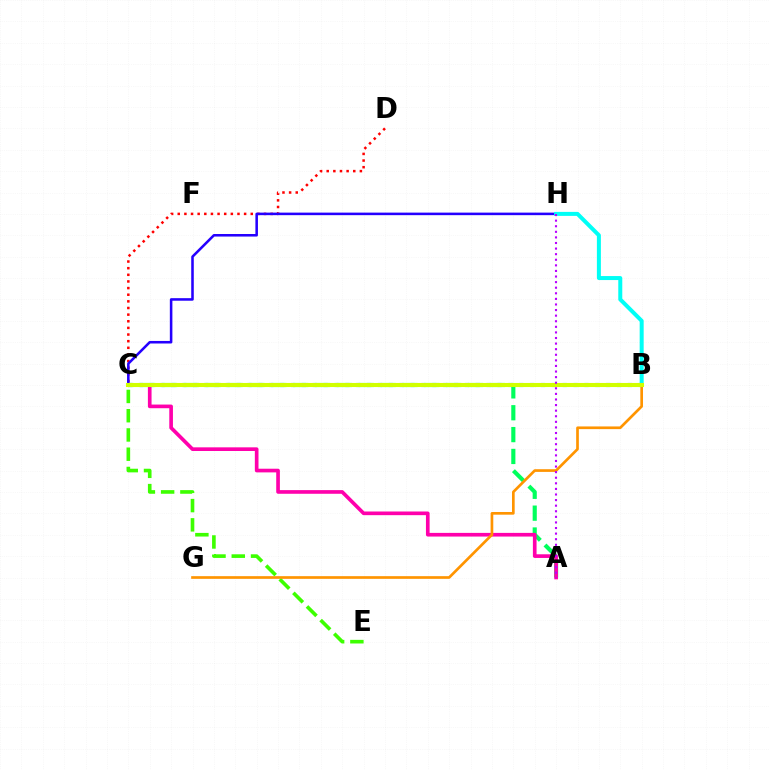{('A', 'C'): [{'color': '#00ff5c', 'line_style': 'dashed', 'thickness': 2.97}, {'color': '#ff00ac', 'line_style': 'solid', 'thickness': 2.64}], ('C', 'E'): [{'color': '#3dff00', 'line_style': 'dashed', 'thickness': 2.62}], ('C', 'D'): [{'color': '#ff0000', 'line_style': 'dotted', 'thickness': 1.8}], ('B', 'G'): [{'color': '#ff9400', 'line_style': 'solid', 'thickness': 1.93}], ('B', 'C'): [{'color': '#0074ff', 'line_style': 'dotted', 'thickness': 2.95}, {'color': '#d1ff00', 'line_style': 'solid', 'thickness': 2.94}], ('C', 'H'): [{'color': '#2500ff', 'line_style': 'solid', 'thickness': 1.84}], ('B', 'H'): [{'color': '#00fff6', 'line_style': 'solid', 'thickness': 2.88}], ('A', 'H'): [{'color': '#b900ff', 'line_style': 'dotted', 'thickness': 1.52}]}